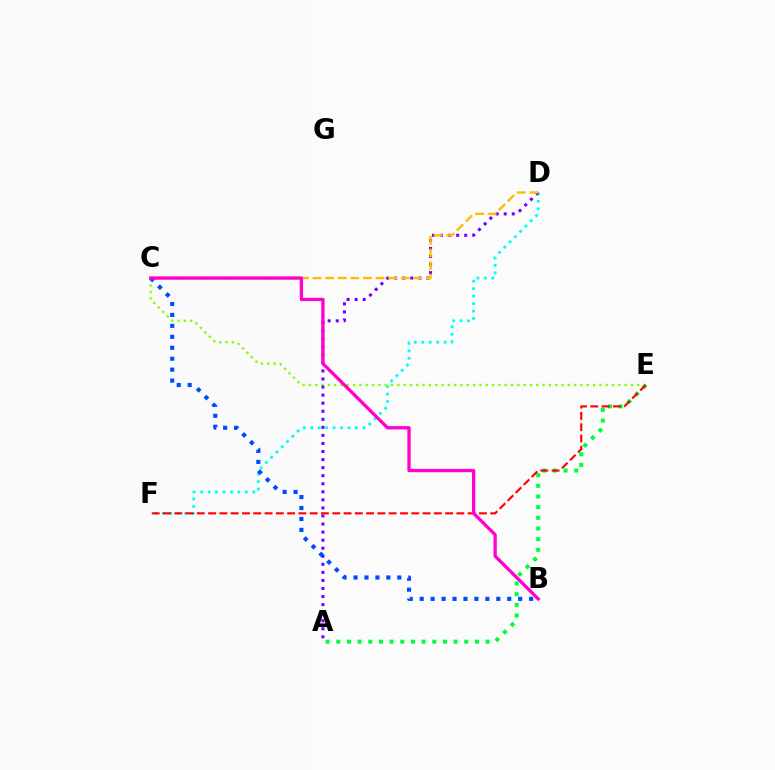{('D', 'F'): [{'color': '#00fff6', 'line_style': 'dotted', 'thickness': 2.03}], ('C', 'E'): [{'color': '#84ff00', 'line_style': 'dotted', 'thickness': 1.72}], ('A', 'D'): [{'color': '#7200ff', 'line_style': 'dotted', 'thickness': 2.19}], ('A', 'E'): [{'color': '#00ff39', 'line_style': 'dotted', 'thickness': 2.9}], ('C', 'D'): [{'color': '#ffbd00', 'line_style': 'dashed', 'thickness': 1.71}], ('E', 'F'): [{'color': '#ff0000', 'line_style': 'dashed', 'thickness': 1.53}], ('B', 'C'): [{'color': '#004bff', 'line_style': 'dotted', 'thickness': 2.97}, {'color': '#ff00cf', 'line_style': 'solid', 'thickness': 2.39}]}